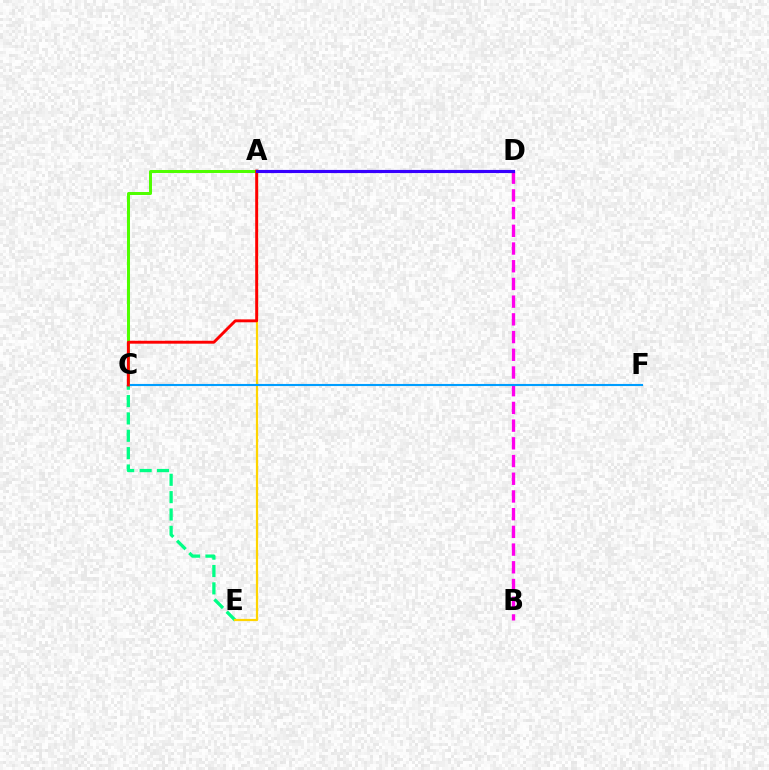{('B', 'D'): [{'color': '#ff00ed', 'line_style': 'dashed', 'thickness': 2.41}], ('A', 'C'): [{'color': '#4fff00', 'line_style': 'solid', 'thickness': 2.16}, {'color': '#ff0000', 'line_style': 'solid', 'thickness': 2.09}], ('C', 'E'): [{'color': '#00ff86', 'line_style': 'dashed', 'thickness': 2.36}], ('A', 'E'): [{'color': '#ffd500', 'line_style': 'solid', 'thickness': 1.6}], ('C', 'F'): [{'color': '#009eff', 'line_style': 'solid', 'thickness': 1.52}], ('A', 'D'): [{'color': '#3700ff', 'line_style': 'solid', 'thickness': 2.27}]}